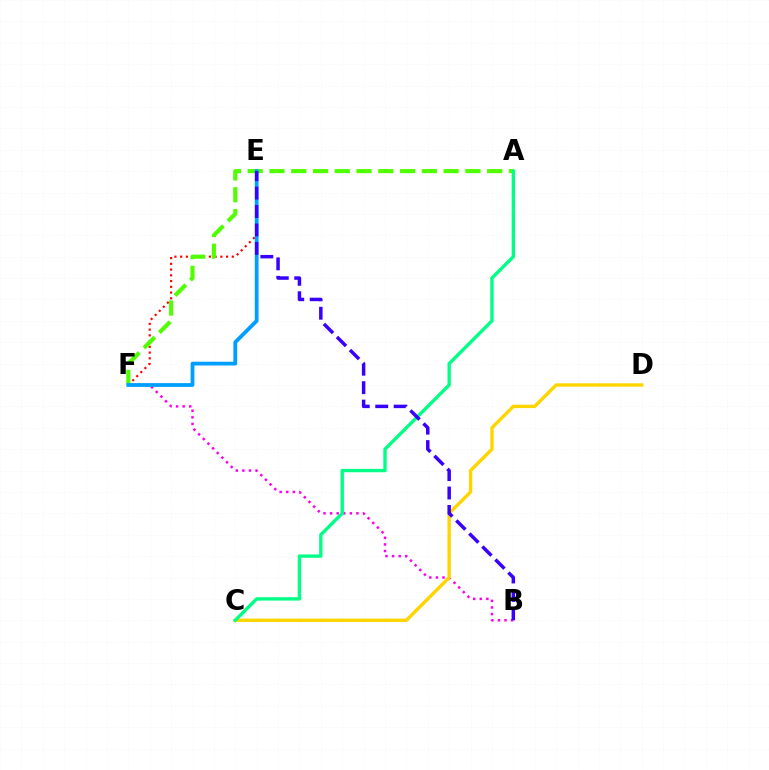{('B', 'F'): [{'color': '#ff00ed', 'line_style': 'dotted', 'thickness': 1.79}], ('E', 'F'): [{'color': '#ff0000', 'line_style': 'dotted', 'thickness': 1.56}, {'color': '#009eff', 'line_style': 'solid', 'thickness': 2.72}], ('A', 'F'): [{'color': '#4fff00', 'line_style': 'dashed', 'thickness': 2.96}], ('C', 'D'): [{'color': '#ffd500', 'line_style': 'solid', 'thickness': 2.45}], ('A', 'C'): [{'color': '#00ff86', 'line_style': 'solid', 'thickness': 2.43}], ('B', 'E'): [{'color': '#3700ff', 'line_style': 'dashed', 'thickness': 2.5}]}